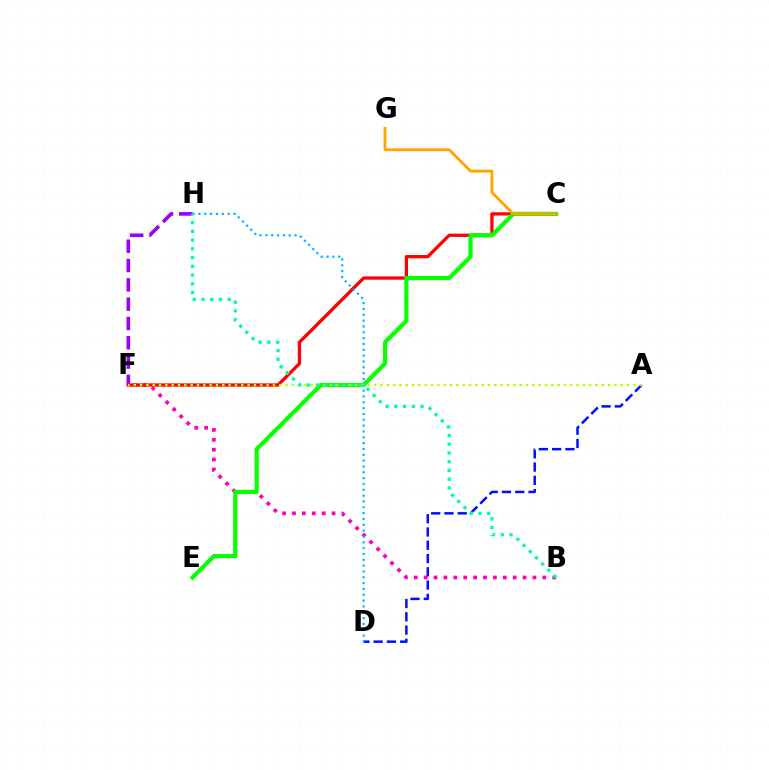{('B', 'F'): [{'color': '#ff00bd', 'line_style': 'dotted', 'thickness': 2.69}], ('F', 'H'): [{'color': '#9b00ff', 'line_style': 'dashed', 'thickness': 2.62}], ('C', 'F'): [{'color': '#ff0000', 'line_style': 'solid', 'thickness': 2.36}], ('A', 'D'): [{'color': '#0010ff', 'line_style': 'dashed', 'thickness': 1.8}], ('C', 'E'): [{'color': '#08ff00', 'line_style': 'solid', 'thickness': 3.0}], ('D', 'H'): [{'color': '#00b5ff', 'line_style': 'dotted', 'thickness': 1.58}], ('A', 'F'): [{'color': '#b3ff00', 'line_style': 'dotted', 'thickness': 1.72}], ('C', 'G'): [{'color': '#ffa500', 'line_style': 'solid', 'thickness': 2.04}], ('B', 'H'): [{'color': '#00ff9d', 'line_style': 'dotted', 'thickness': 2.37}]}